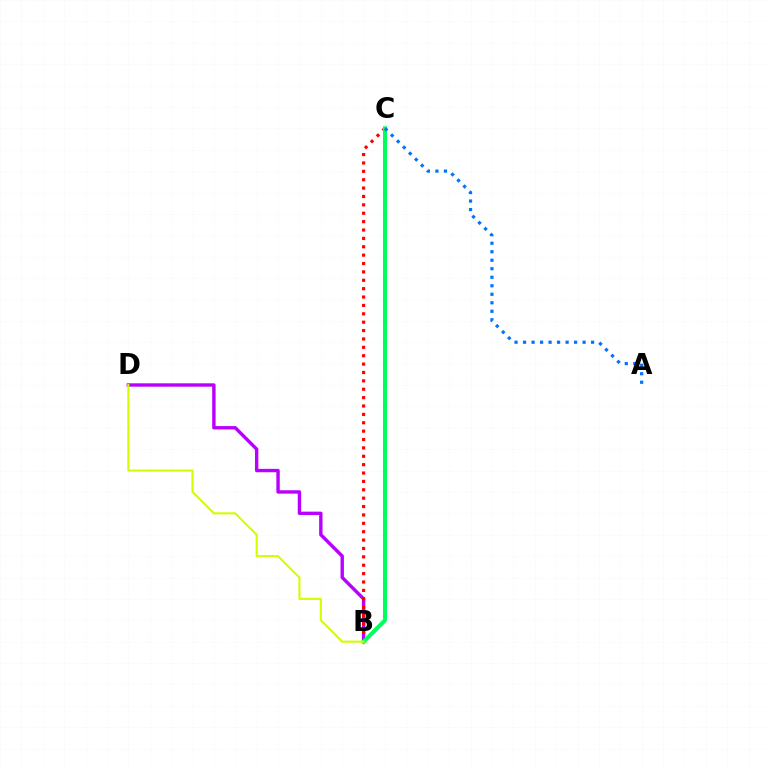{('B', 'D'): [{'color': '#b900ff', 'line_style': 'solid', 'thickness': 2.44}, {'color': '#d1ff00', 'line_style': 'solid', 'thickness': 1.52}], ('B', 'C'): [{'color': '#ff0000', 'line_style': 'dotted', 'thickness': 2.28}, {'color': '#00ff5c', 'line_style': 'solid', 'thickness': 2.93}], ('A', 'C'): [{'color': '#0074ff', 'line_style': 'dotted', 'thickness': 2.31}]}